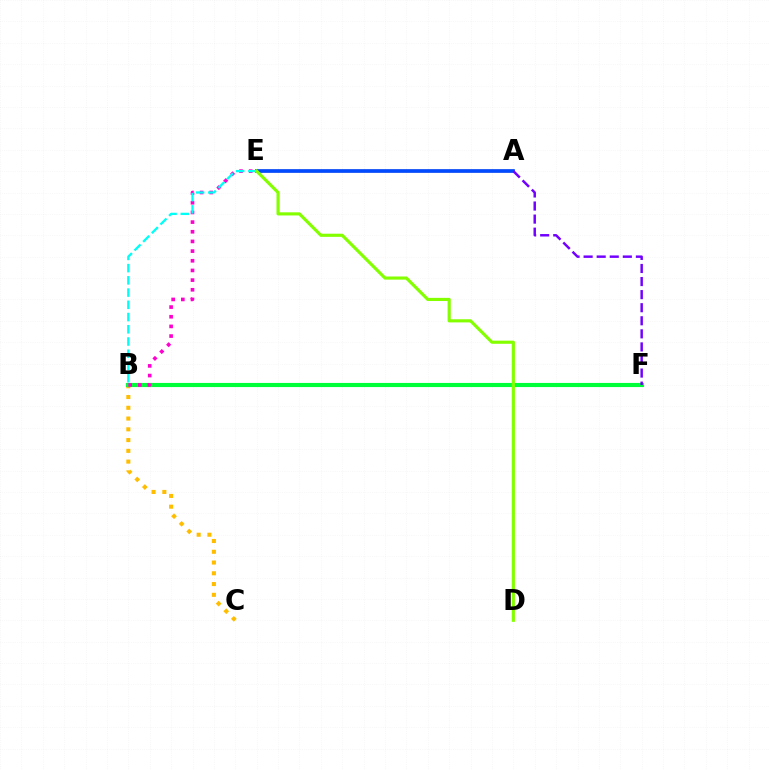{('A', 'E'): [{'color': '#ff0000', 'line_style': 'solid', 'thickness': 1.72}, {'color': '#004bff', 'line_style': 'solid', 'thickness': 2.64}], ('B', 'C'): [{'color': '#ffbd00', 'line_style': 'dotted', 'thickness': 2.92}], ('B', 'F'): [{'color': '#00ff39', 'line_style': 'solid', 'thickness': 2.96}], ('B', 'E'): [{'color': '#ff00cf', 'line_style': 'dotted', 'thickness': 2.63}, {'color': '#00fff6', 'line_style': 'dashed', 'thickness': 1.66}], ('D', 'E'): [{'color': '#84ff00', 'line_style': 'solid', 'thickness': 2.26}], ('A', 'F'): [{'color': '#7200ff', 'line_style': 'dashed', 'thickness': 1.78}]}